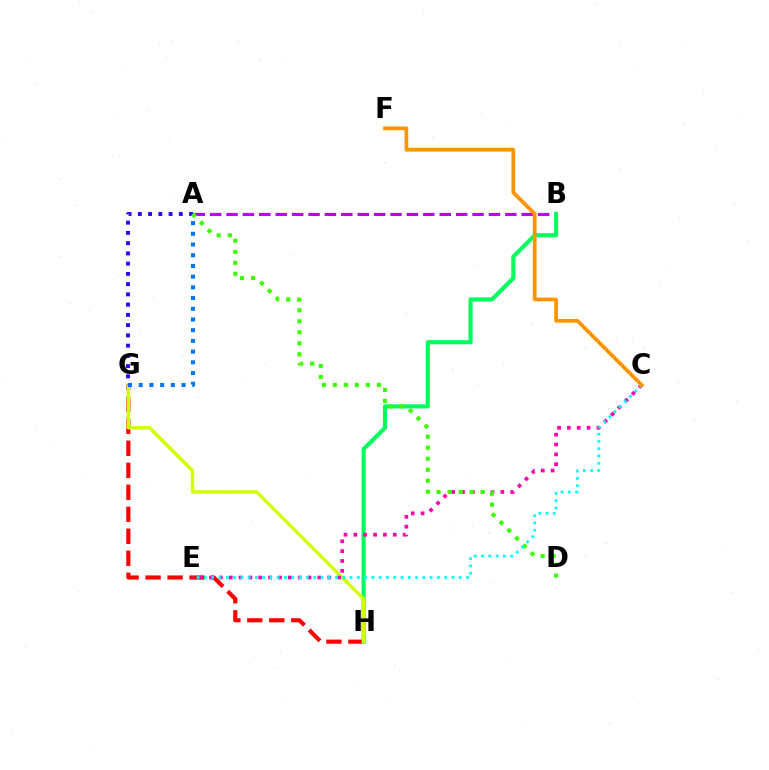{('G', 'H'): [{'color': '#ff0000', 'line_style': 'dashed', 'thickness': 2.99}, {'color': '#d1ff00', 'line_style': 'solid', 'thickness': 2.49}], ('A', 'B'): [{'color': '#b900ff', 'line_style': 'dashed', 'thickness': 2.23}], ('B', 'H'): [{'color': '#00ff5c', 'line_style': 'solid', 'thickness': 2.97}], ('A', 'G'): [{'color': '#0074ff', 'line_style': 'dotted', 'thickness': 2.91}, {'color': '#2500ff', 'line_style': 'dotted', 'thickness': 2.78}], ('C', 'E'): [{'color': '#ff00ac', 'line_style': 'dotted', 'thickness': 2.68}, {'color': '#00fff6', 'line_style': 'dotted', 'thickness': 1.98}], ('A', 'D'): [{'color': '#3dff00', 'line_style': 'dotted', 'thickness': 2.99}], ('C', 'F'): [{'color': '#ff9400', 'line_style': 'solid', 'thickness': 2.69}]}